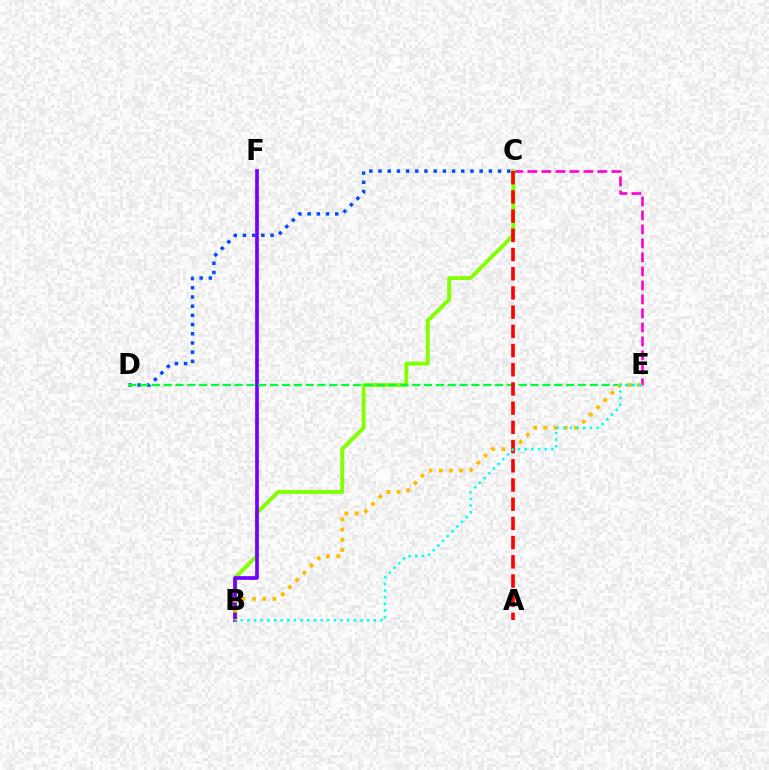{('C', 'E'): [{'color': '#ff00cf', 'line_style': 'dashed', 'thickness': 1.9}], ('B', 'C'): [{'color': '#84ff00', 'line_style': 'solid', 'thickness': 2.79}], ('C', 'D'): [{'color': '#004bff', 'line_style': 'dotted', 'thickness': 2.5}], ('B', 'F'): [{'color': '#7200ff', 'line_style': 'solid', 'thickness': 2.64}], ('D', 'E'): [{'color': '#00ff39', 'line_style': 'dashed', 'thickness': 1.61}], ('B', 'E'): [{'color': '#ffbd00', 'line_style': 'dotted', 'thickness': 2.77}, {'color': '#00fff6', 'line_style': 'dotted', 'thickness': 1.81}], ('A', 'C'): [{'color': '#ff0000', 'line_style': 'dashed', 'thickness': 2.61}]}